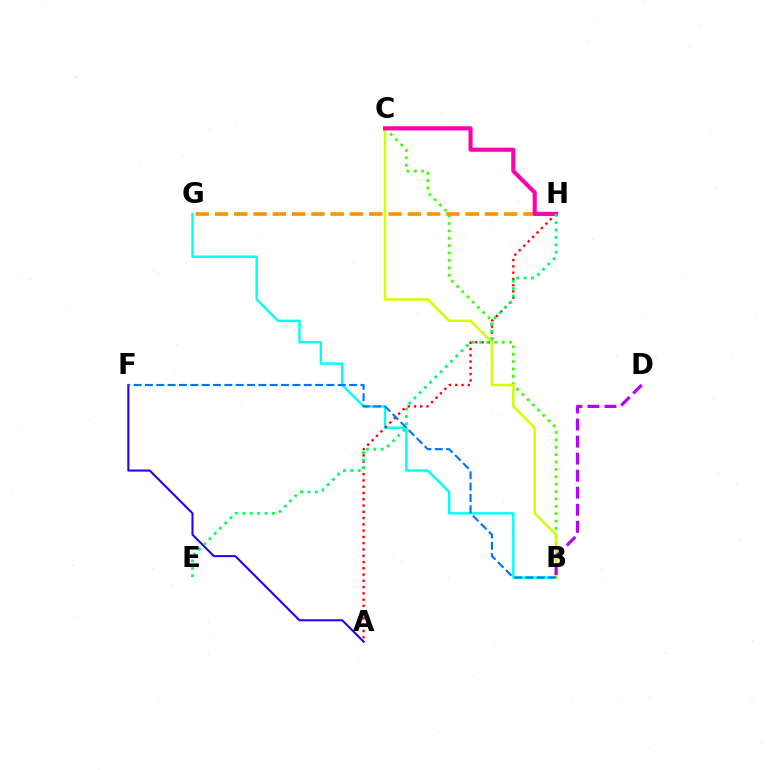{('B', 'G'): [{'color': '#00fff6', 'line_style': 'solid', 'thickness': 1.74}], ('B', 'C'): [{'color': '#3dff00', 'line_style': 'dotted', 'thickness': 2.01}, {'color': '#d1ff00', 'line_style': 'solid', 'thickness': 1.78}], ('A', 'H'): [{'color': '#ff0000', 'line_style': 'dotted', 'thickness': 1.7}], ('A', 'F'): [{'color': '#2500ff', 'line_style': 'solid', 'thickness': 1.5}], ('B', 'F'): [{'color': '#0074ff', 'line_style': 'dashed', 'thickness': 1.54}], ('G', 'H'): [{'color': '#ff9400', 'line_style': 'dashed', 'thickness': 2.62}], ('C', 'H'): [{'color': '#ff00ac', 'line_style': 'solid', 'thickness': 2.96}], ('E', 'H'): [{'color': '#00ff5c', 'line_style': 'dotted', 'thickness': 2.01}], ('B', 'D'): [{'color': '#b900ff', 'line_style': 'dashed', 'thickness': 2.32}]}